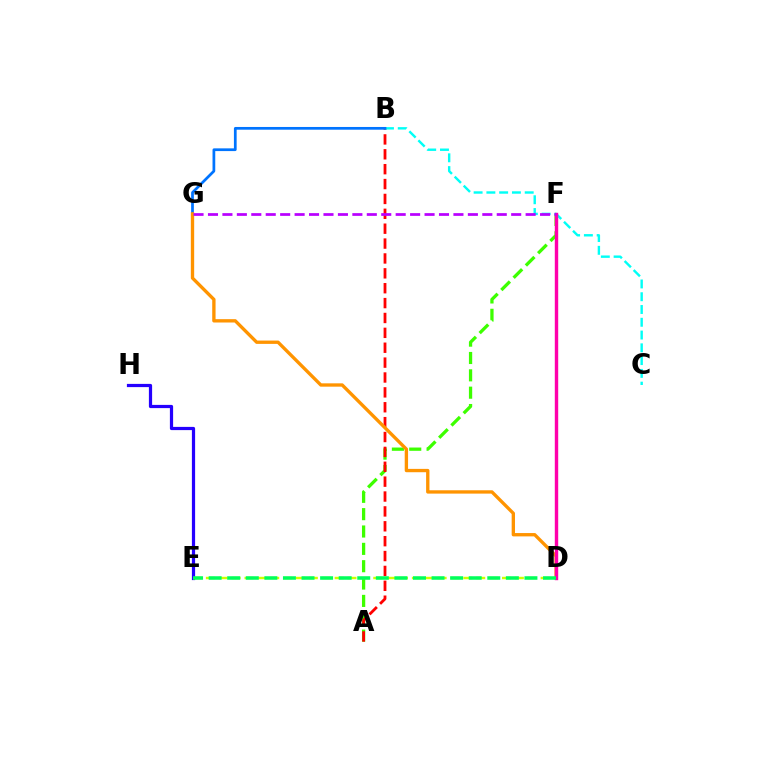{('A', 'F'): [{'color': '#3dff00', 'line_style': 'dashed', 'thickness': 2.36}], ('E', 'H'): [{'color': '#2500ff', 'line_style': 'solid', 'thickness': 2.32}], ('A', 'B'): [{'color': '#ff0000', 'line_style': 'dashed', 'thickness': 2.02}], ('B', 'C'): [{'color': '#00fff6', 'line_style': 'dashed', 'thickness': 1.74}], ('B', 'G'): [{'color': '#0074ff', 'line_style': 'solid', 'thickness': 1.97}], ('D', 'G'): [{'color': '#ff9400', 'line_style': 'solid', 'thickness': 2.4}], ('D', 'E'): [{'color': '#d1ff00', 'line_style': 'dashed', 'thickness': 1.75}, {'color': '#00ff5c', 'line_style': 'dashed', 'thickness': 2.52}], ('D', 'F'): [{'color': '#ff00ac', 'line_style': 'solid', 'thickness': 2.45}], ('F', 'G'): [{'color': '#b900ff', 'line_style': 'dashed', 'thickness': 1.96}]}